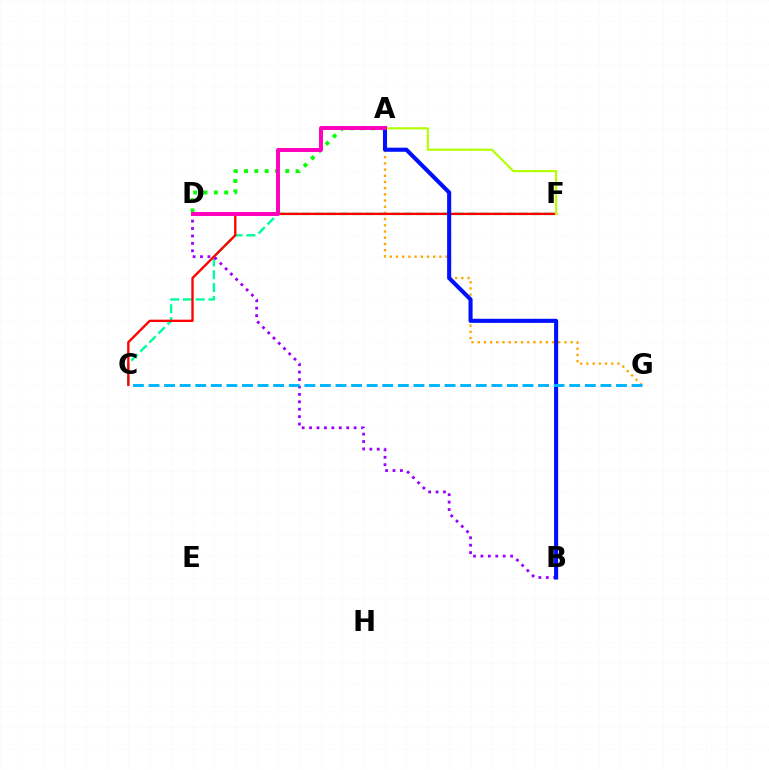{('C', 'F'): [{'color': '#00ff9d', 'line_style': 'dashed', 'thickness': 1.74}, {'color': '#ff0000', 'line_style': 'solid', 'thickness': 1.68}], ('B', 'D'): [{'color': '#9b00ff', 'line_style': 'dotted', 'thickness': 2.02}], ('A', 'D'): [{'color': '#08ff00', 'line_style': 'dotted', 'thickness': 2.8}, {'color': '#ff00bd', 'line_style': 'solid', 'thickness': 2.85}], ('A', 'G'): [{'color': '#ffa500', 'line_style': 'dotted', 'thickness': 1.68}], ('A', 'B'): [{'color': '#0010ff', 'line_style': 'solid', 'thickness': 2.94}], ('C', 'G'): [{'color': '#00b5ff', 'line_style': 'dashed', 'thickness': 2.12}], ('A', 'F'): [{'color': '#b3ff00', 'line_style': 'solid', 'thickness': 1.55}]}